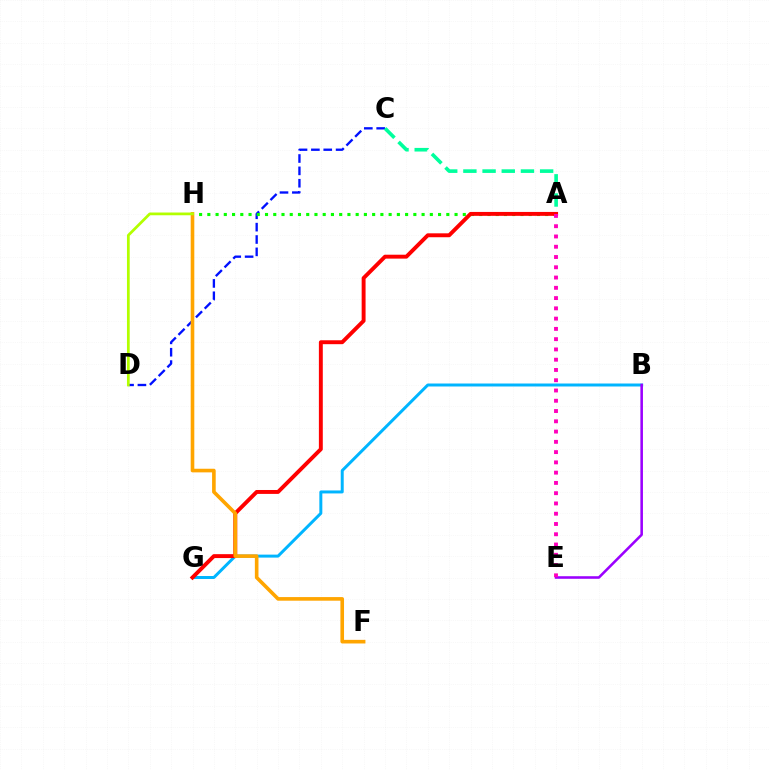{('B', 'G'): [{'color': '#00b5ff', 'line_style': 'solid', 'thickness': 2.14}], ('C', 'D'): [{'color': '#0010ff', 'line_style': 'dashed', 'thickness': 1.68}], ('A', 'H'): [{'color': '#08ff00', 'line_style': 'dotted', 'thickness': 2.24}], ('B', 'E'): [{'color': '#9b00ff', 'line_style': 'solid', 'thickness': 1.85}], ('A', 'C'): [{'color': '#00ff9d', 'line_style': 'dashed', 'thickness': 2.61}], ('A', 'G'): [{'color': '#ff0000', 'line_style': 'solid', 'thickness': 2.82}], ('F', 'H'): [{'color': '#ffa500', 'line_style': 'solid', 'thickness': 2.61}], ('D', 'H'): [{'color': '#b3ff00', 'line_style': 'solid', 'thickness': 1.98}], ('A', 'E'): [{'color': '#ff00bd', 'line_style': 'dotted', 'thickness': 2.79}]}